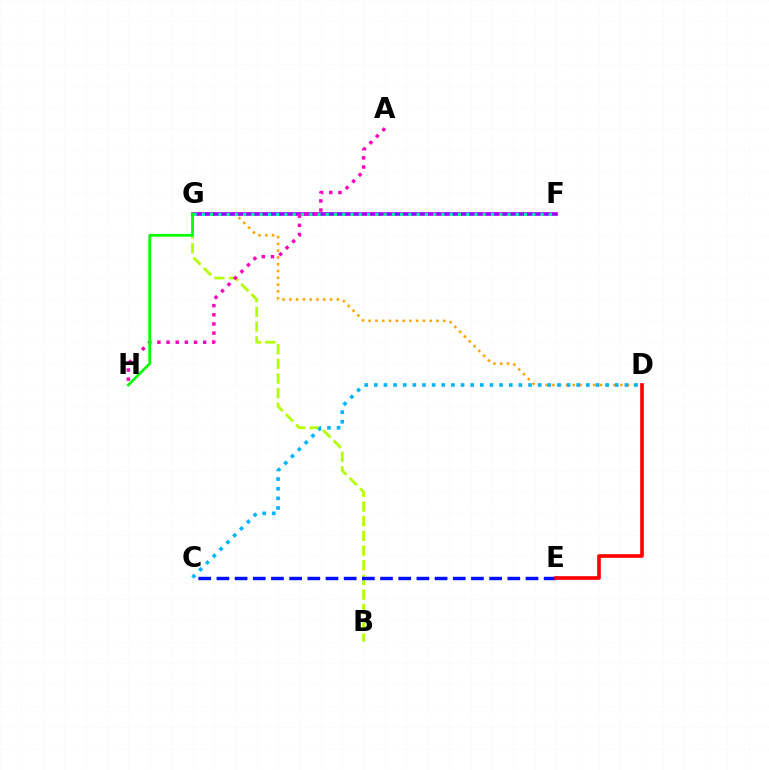{('D', 'G'): [{'color': '#ffa500', 'line_style': 'dotted', 'thickness': 1.84}], ('B', 'G'): [{'color': '#b3ff00', 'line_style': 'dashed', 'thickness': 1.99}], ('F', 'G'): [{'color': '#9b00ff', 'line_style': 'solid', 'thickness': 2.62}, {'color': '#00ff9d', 'line_style': 'dotted', 'thickness': 2.24}], ('C', 'E'): [{'color': '#0010ff', 'line_style': 'dashed', 'thickness': 2.47}], ('C', 'D'): [{'color': '#00b5ff', 'line_style': 'dotted', 'thickness': 2.62}], ('D', 'E'): [{'color': '#ff0000', 'line_style': 'solid', 'thickness': 2.62}], ('A', 'H'): [{'color': '#ff00bd', 'line_style': 'dotted', 'thickness': 2.49}], ('G', 'H'): [{'color': '#08ff00', 'line_style': 'solid', 'thickness': 1.96}]}